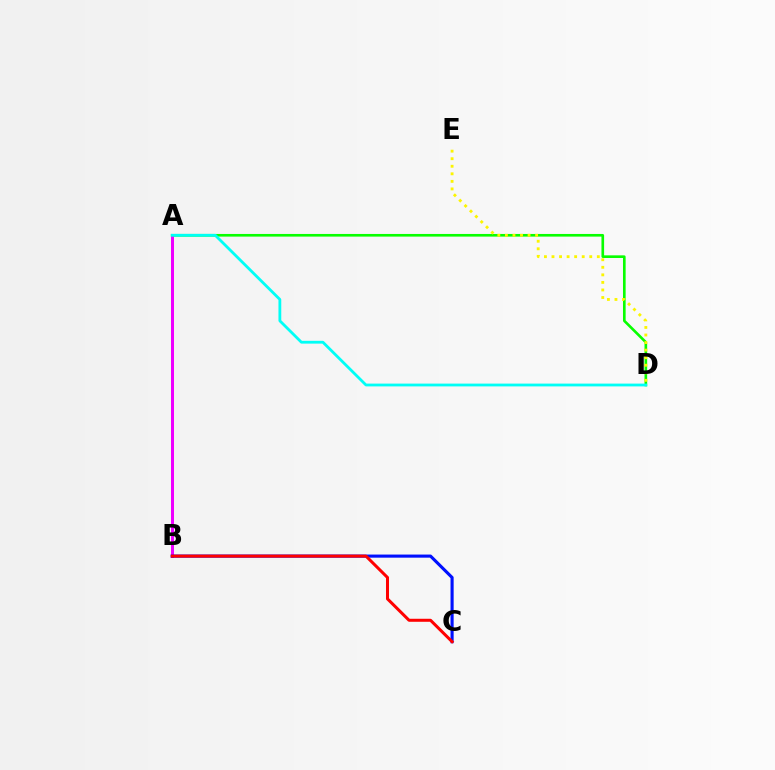{('A', 'D'): [{'color': '#08ff00', 'line_style': 'solid', 'thickness': 1.9}, {'color': '#00fff6', 'line_style': 'solid', 'thickness': 2.02}], ('A', 'B'): [{'color': '#ee00ff', 'line_style': 'solid', 'thickness': 2.16}], ('D', 'E'): [{'color': '#fcf500', 'line_style': 'dotted', 'thickness': 2.05}], ('B', 'C'): [{'color': '#0010ff', 'line_style': 'solid', 'thickness': 2.24}, {'color': '#ff0000', 'line_style': 'solid', 'thickness': 2.17}]}